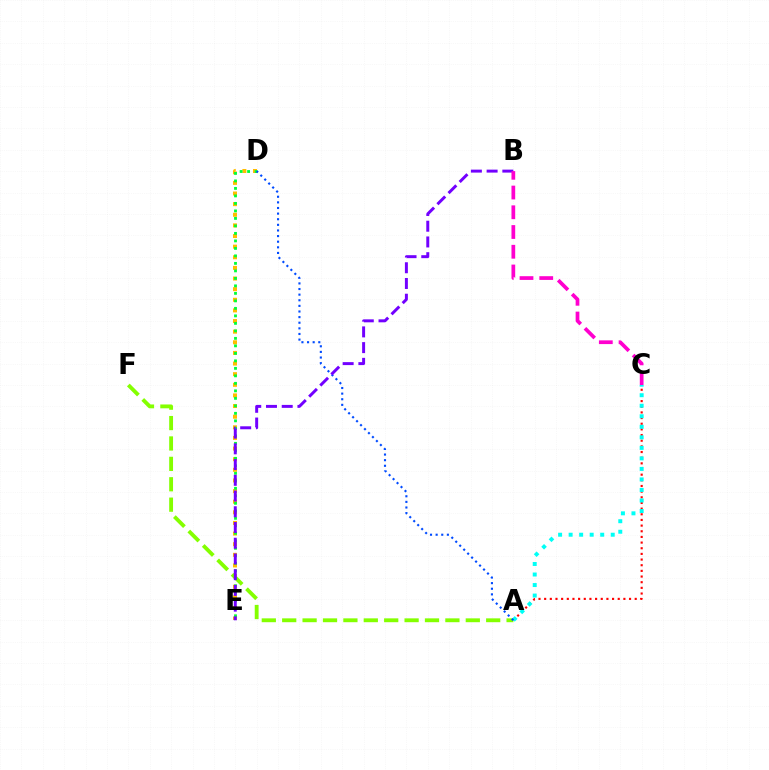{('D', 'E'): [{'color': '#ffbd00', 'line_style': 'dotted', 'thickness': 2.89}, {'color': '#00ff39', 'line_style': 'dotted', 'thickness': 2.04}], ('A', 'C'): [{'color': '#ff0000', 'line_style': 'dotted', 'thickness': 1.54}, {'color': '#00fff6', 'line_style': 'dotted', 'thickness': 2.86}], ('A', 'F'): [{'color': '#84ff00', 'line_style': 'dashed', 'thickness': 2.77}], ('A', 'D'): [{'color': '#004bff', 'line_style': 'dotted', 'thickness': 1.53}], ('B', 'E'): [{'color': '#7200ff', 'line_style': 'dashed', 'thickness': 2.14}], ('B', 'C'): [{'color': '#ff00cf', 'line_style': 'dashed', 'thickness': 2.68}]}